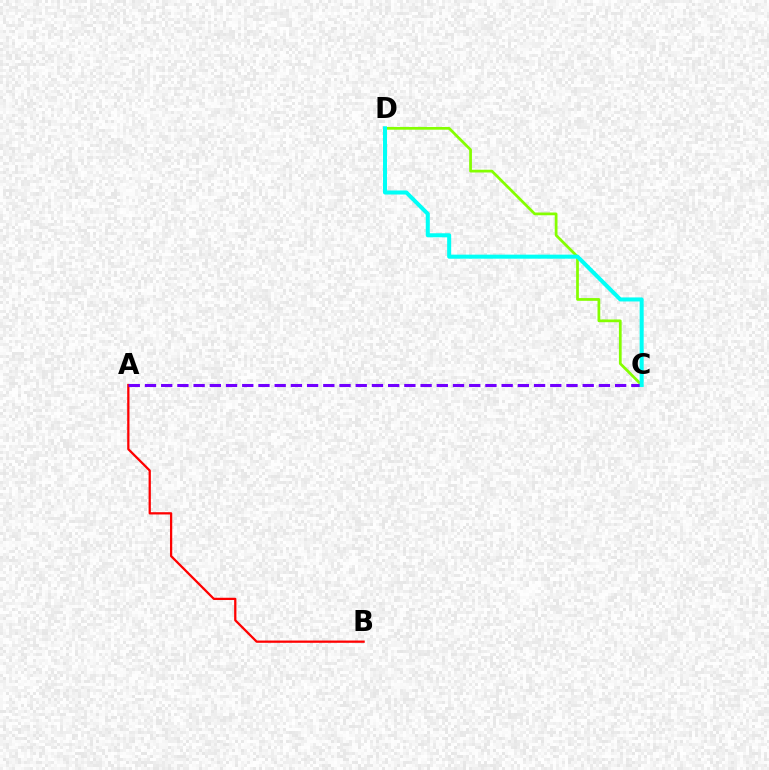{('A', 'B'): [{'color': '#ff0000', 'line_style': 'solid', 'thickness': 1.63}], ('C', 'D'): [{'color': '#84ff00', 'line_style': 'solid', 'thickness': 1.98}, {'color': '#00fff6', 'line_style': 'solid', 'thickness': 2.9}], ('A', 'C'): [{'color': '#7200ff', 'line_style': 'dashed', 'thickness': 2.2}]}